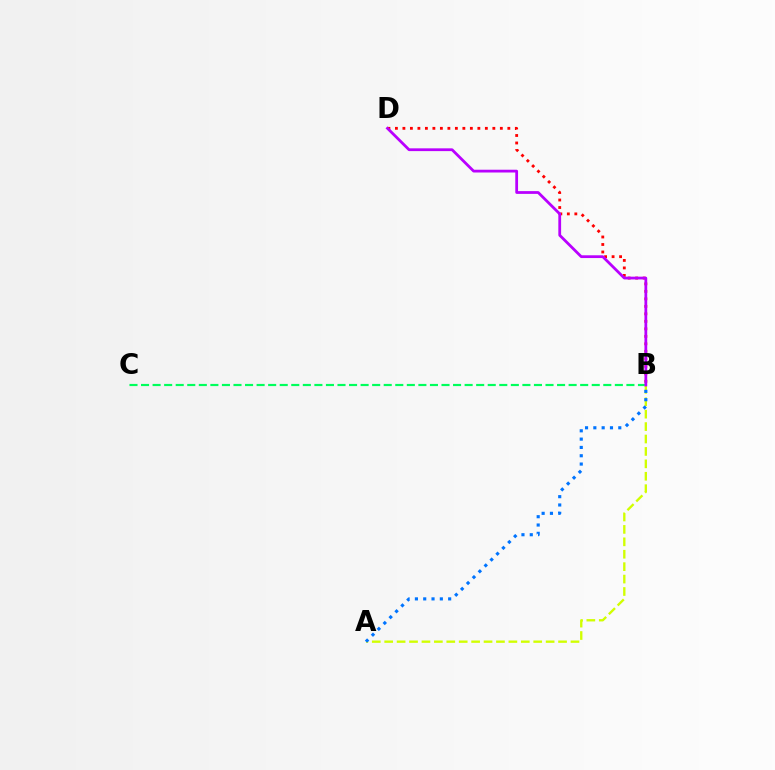{('B', 'D'): [{'color': '#ff0000', 'line_style': 'dotted', 'thickness': 2.04}, {'color': '#b900ff', 'line_style': 'solid', 'thickness': 2.0}], ('B', 'C'): [{'color': '#00ff5c', 'line_style': 'dashed', 'thickness': 1.57}], ('A', 'B'): [{'color': '#d1ff00', 'line_style': 'dashed', 'thickness': 1.69}, {'color': '#0074ff', 'line_style': 'dotted', 'thickness': 2.26}]}